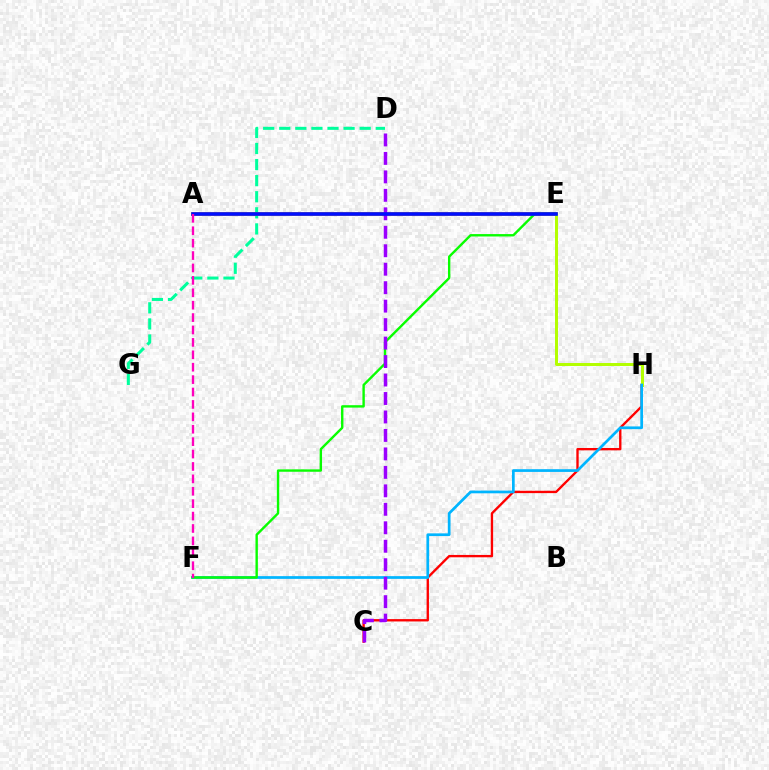{('D', 'G'): [{'color': '#00ff9d', 'line_style': 'dashed', 'thickness': 2.18}], ('C', 'H'): [{'color': '#ff0000', 'line_style': 'solid', 'thickness': 1.69}], ('A', 'E'): [{'color': '#ffa500', 'line_style': 'solid', 'thickness': 2.63}, {'color': '#0010ff', 'line_style': 'solid', 'thickness': 2.62}], ('E', 'H'): [{'color': '#b3ff00', 'line_style': 'solid', 'thickness': 2.14}], ('F', 'H'): [{'color': '#00b5ff', 'line_style': 'solid', 'thickness': 1.96}], ('E', 'F'): [{'color': '#08ff00', 'line_style': 'solid', 'thickness': 1.72}], ('C', 'D'): [{'color': '#9b00ff', 'line_style': 'dashed', 'thickness': 2.51}], ('A', 'F'): [{'color': '#ff00bd', 'line_style': 'dashed', 'thickness': 1.69}]}